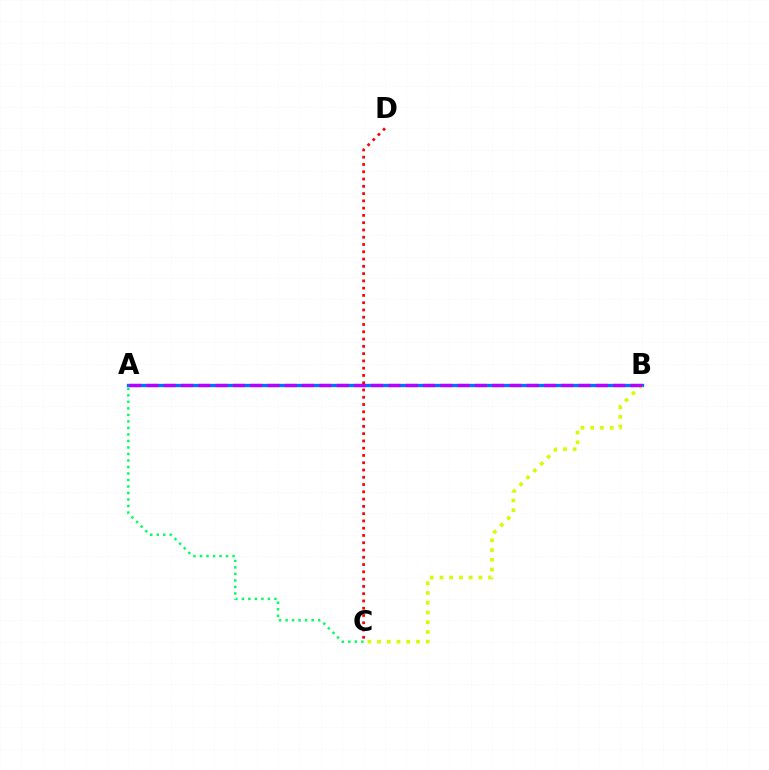{('A', 'B'): [{'color': '#0074ff', 'line_style': 'solid', 'thickness': 2.38}, {'color': '#b900ff', 'line_style': 'dashed', 'thickness': 2.35}], ('A', 'C'): [{'color': '#00ff5c', 'line_style': 'dotted', 'thickness': 1.77}], ('C', 'D'): [{'color': '#ff0000', 'line_style': 'dotted', 'thickness': 1.98}], ('B', 'C'): [{'color': '#d1ff00', 'line_style': 'dotted', 'thickness': 2.65}]}